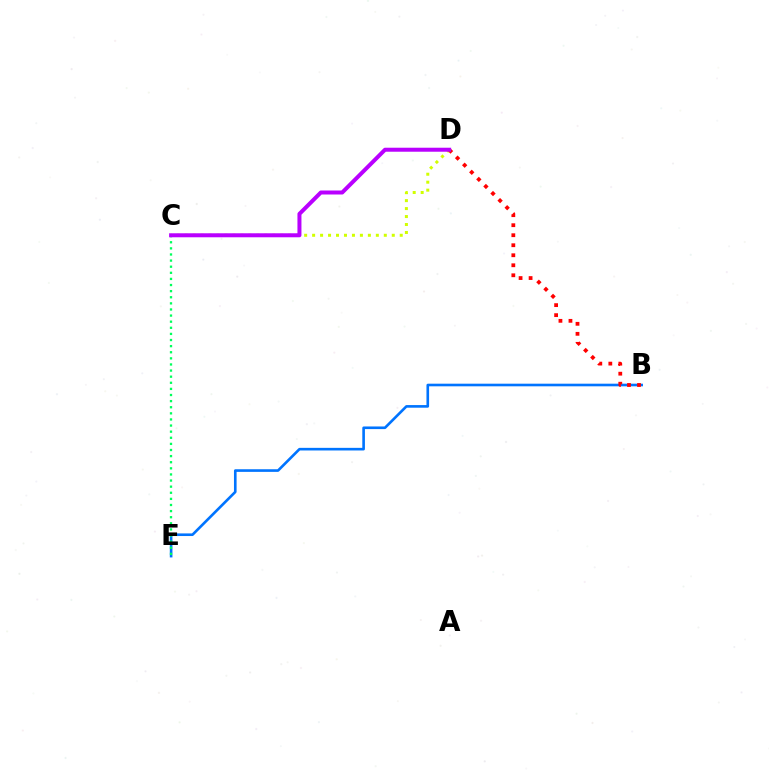{('C', 'D'): [{'color': '#d1ff00', 'line_style': 'dotted', 'thickness': 2.16}, {'color': '#b900ff', 'line_style': 'solid', 'thickness': 2.88}], ('B', 'E'): [{'color': '#0074ff', 'line_style': 'solid', 'thickness': 1.89}], ('B', 'D'): [{'color': '#ff0000', 'line_style': 'dotted', 'thickness': 2.72}], ('C', 'E'): [{'color': '#00ff5c', 'line_style': 'dotted', 'thickness': 1.66}]}